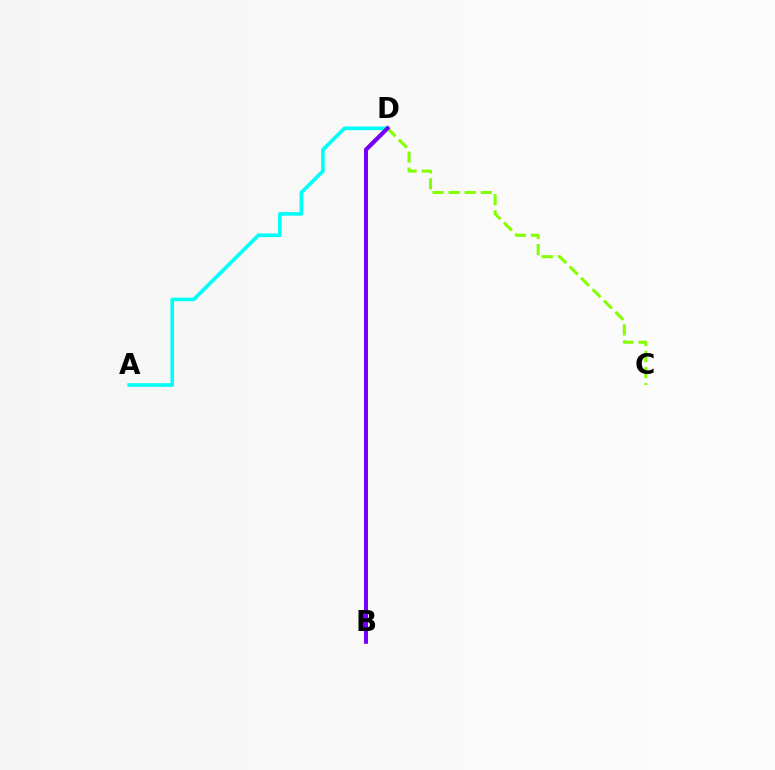{('B', 'D'): [{'color': '#ff0000', 'line_style': 'solid', 'thickness': 2.71}, {'color': '#7200ff', 'line_style': 'solid', 'thickness': 2.88}], ('A', 'D'): [{'color': '#00fff6', 'line_style': 'solid', 'thickness': 2.61}], ('C', 'D'): [{'color': '#84ff00', 'line_style': 'dashed', 'thickness': 2.18}]}